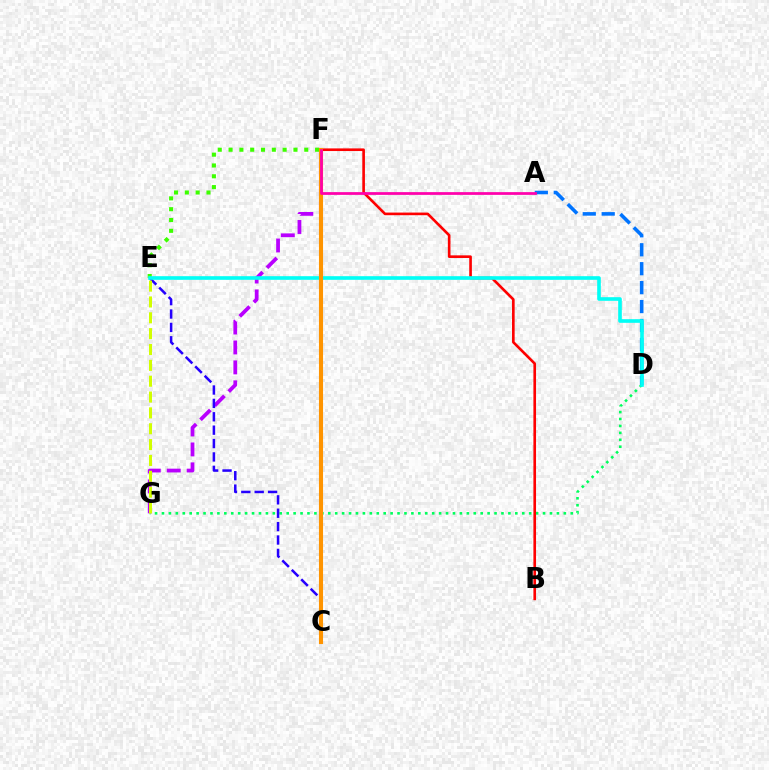{('E', 'F'): [{'color': '#3dff00', 'line_style': 'dotted', 'thickness': 2.94}], ('D', 'G'): [{'color': '#00ff5c', 'line_style': 'dotted', 'thickness': 1.88}], ('F', 'G'): [{'color': '#b900ff', 'line_style': 'dashed', 'thickness': 2.71}], ('A', 'D'): [{'color': '#0074ff', 'line_style': 'dashed', 'thickness': 2.57}], ('C', 'E'): [{'color': '#2500ff', 'line_style': 'dashed', 'thickness': 1.82}], ('B', 'F'): [{'color': '#ff0000', 'line_style': 'solid', 'thickness': 1.9}], ('D', 'E'): [{'color': '#00fff6', 'line_style': 'solid', 'thickness': 2.61}], ('C', 'F'): [{'color': '#ff9400', 'line_style': 'solid', 'thickness': 2.95}], ('E', 'G'): [{'color': '#d1ff00', 'line_style': 'dashed', 'thickness': 2.15}], ('A', 'F'): [{'color': '#ff00ac', 'line_style': 'solid', 'thickness': 1.98}]}